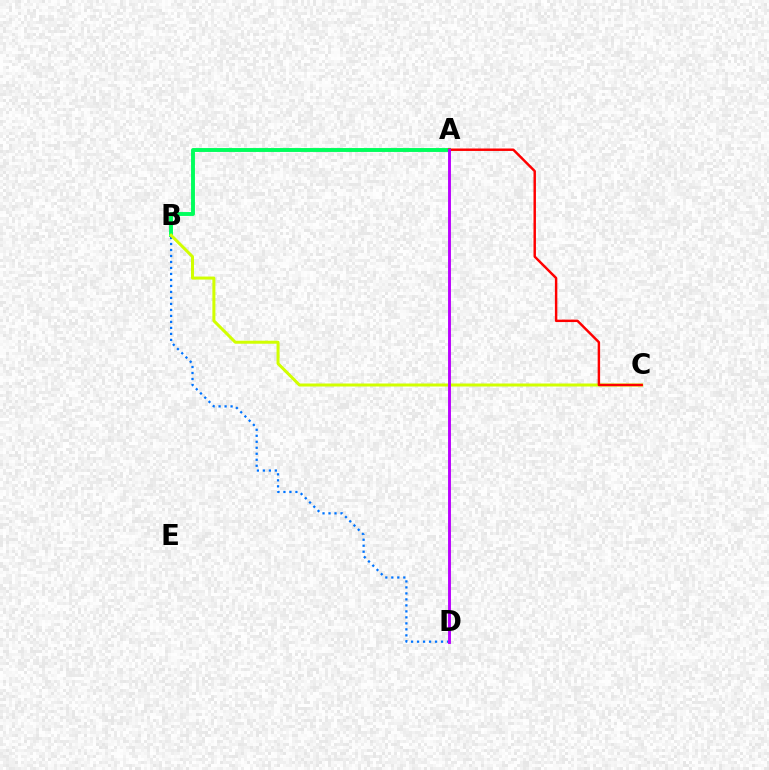{('A', 'B'): [{'color': '#00ff5c', 'line_style': 'solid', 'thickness': 2.81}], ('B', 'D'): [{'color': '#0074ff', 'line_style': 'dotted', 'thickness': 1.63}], ('B', 'C'): [{'color': '#d1ff00', 'line_style': 'solid', 'thickness': 2.17}], ('A', 'C'): [{'color': '#ff0000', 'line_style': 'solid', 'thickness': 1.76}], ('A', 'D'): [{'color': '#b900ff', 'line_style': 'solid', 'thickness': 2.09}]}